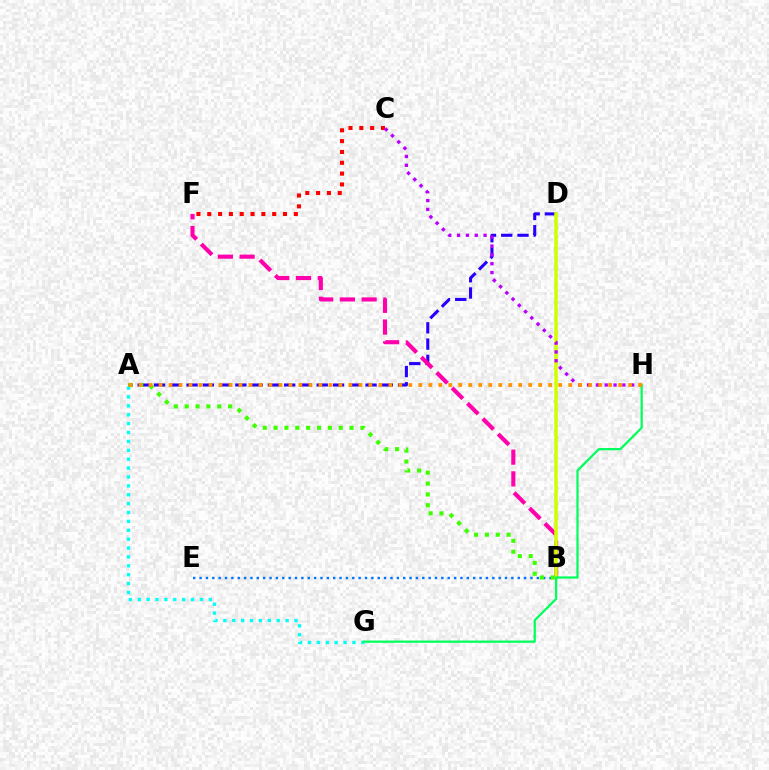{('A', 'D'): [{'color': '#2500ff', 'line_style': 'dashed', 'thickness': 2.21}], ('B', 'F'): [{'color': '#ff00ac', 'line_style': 'dashed', 'thickness': 2.95}], ('B', 'D'): [{'color': '#d1ff00', 'line_style': 'solid', 'thickness': 2.55}], ('B', 'E'): [{'color': '#0074ff', 'line_style': 'dotted', 'thickness': 1.73}], ('C', 'F'): [{'color': '#ff0000', 'line_style': 'dotted', 'thickness': 2.94}], ('A', 'G'): [{'color': '#00fff6', 'line_style': 'dotted', 'thickness': 2.41}], ('C', 'H'): [{'color': '#b900ff', 'line_style': 'dotted', 'thickness': 2.4}], ('A', 'B'): [{'color': '#3dff00', 'line_style': 'dotted', 'thickness': 2.95}], ('G', 'H'): [{'color': '#00ff5c', 'line_style': 'solid', 'thickness': 1.62}], ('A', 'H'): [{'color': '#ff9400', 'line_style': 'dotted', 'thickness': 2.71}]}